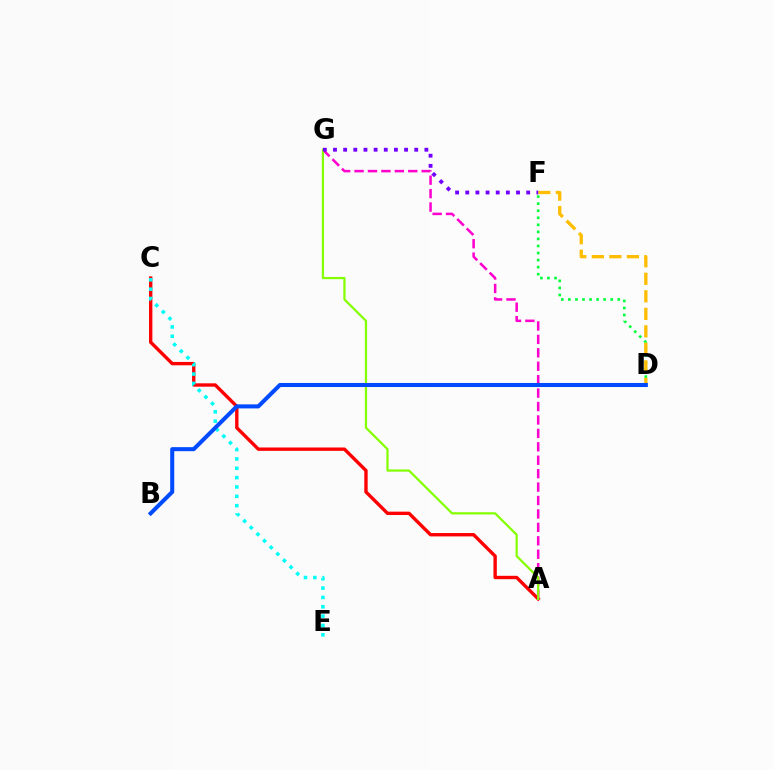{('A', 'C'): [{'color': '#ff0000', 'line_style': 'solid', 'thickness': 2.43}], ('D', 'F'): [{'color': '#00ff39', 'line_style': 'dotted', 'thickness': 1.92}, {'color': '#ffbd00', 'line_style': 'dashed', 'thickness': 2.38}], ('A', 'G'): [{'color': '#ff00cf', 'line_style': 'dashed', 'thickness': 1.82}, {'color': '#84ff00', 'line_style': 'solid', 'thickness': 1.6}], ('F', 'G'): [{'color': '#7200ff', 'line_style': 'dotted', 'thickness': 2.76}], ('C', 'E'): [{'color': '#00fff6', 'line_style': 'dotted', 'thickness': 2.54}], ('B', 'D'): [{'color': '#004bff', 'line_style': 'solid', 'thickness': 2.91}]}